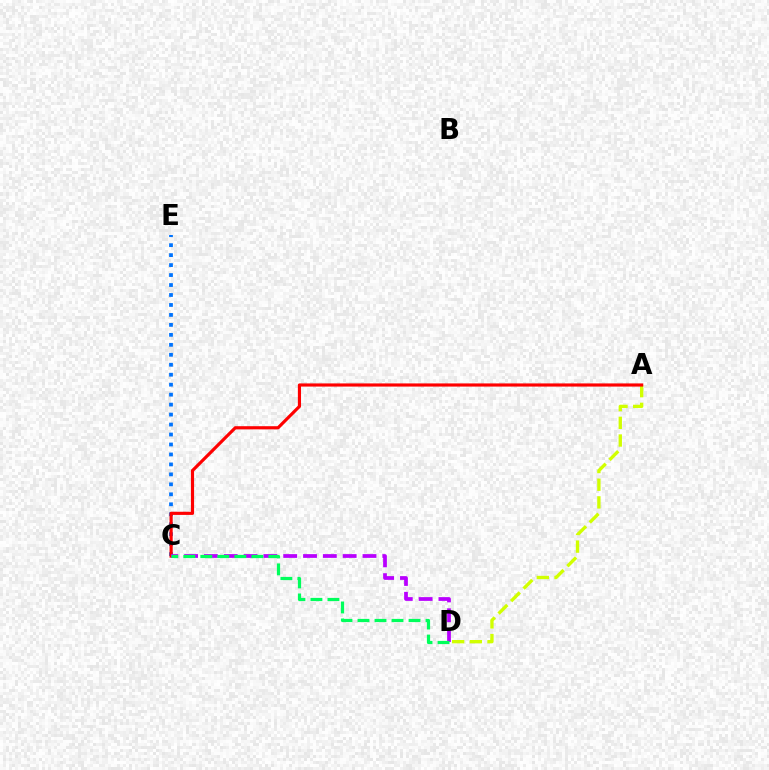{('C', 'E'): [{'color': '#0074ff', 'line_style': 'dotted', 'thickness': 2.71}], ('A', 'D'): [{'color': '#d1ff00', 'line_style': 'dashed', 'thickness': 2.4}], ('A', 'C'): [{'color': '#ff0000', 'line_style': 'solid', 'thickness': 2.27}], ('C', 'D'): [{'color': '#b900ff', 'line_style': 'dashed', 'thickness': 2.69}, {'color': '#00ff5c', 'line_style': 'dashed', 'thickness': 2.31}]}